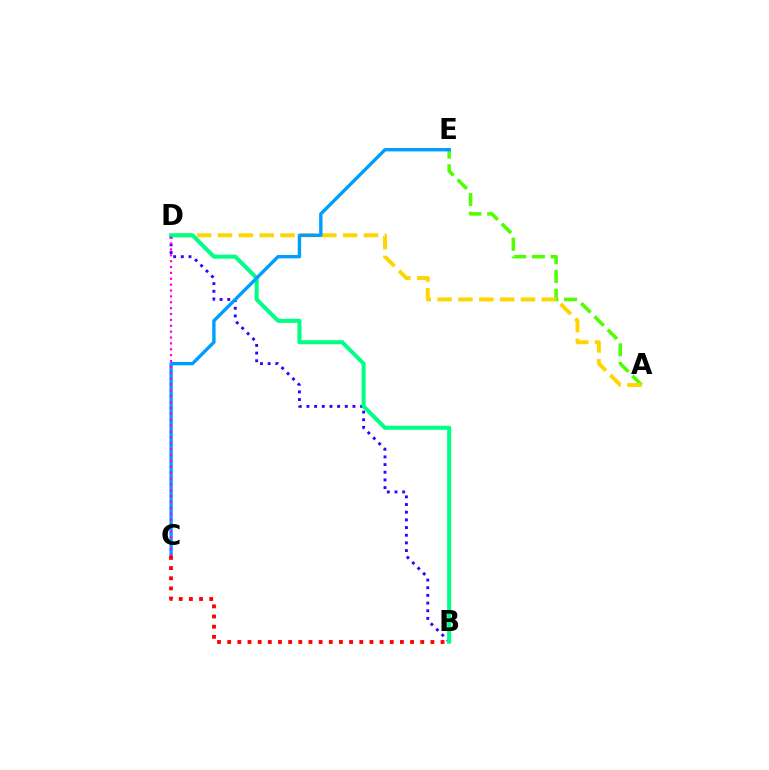{('A', 'E'): [{'color': '#4fff00', 'line_style': 'dashed', 'thickness': 2.55}], ('B', 'D'): [{'color': '#3700ff', 'line_style': 'dotted', 'thickness': 2.08}, {'color': '#00ff86', 'line_style': 'solid', 'thickness': 2.91}], ('A', 'D'): [{'color': '#ffd500', 'line_style': 'dashed', 'thickness': 2.83}], ('C', 'E'): [{'color': '#009eff', 'line_style': 'solid', 'thickness': 2.43}], ('B', 'C'): [{'color': '#ff0000', 'line_style': 'dotted', 'thickness': 2.76}], ('C', 'D'): [{'color': '#ff00ed', 'line_style': 'dotted', 'thickness': 1.6}]}